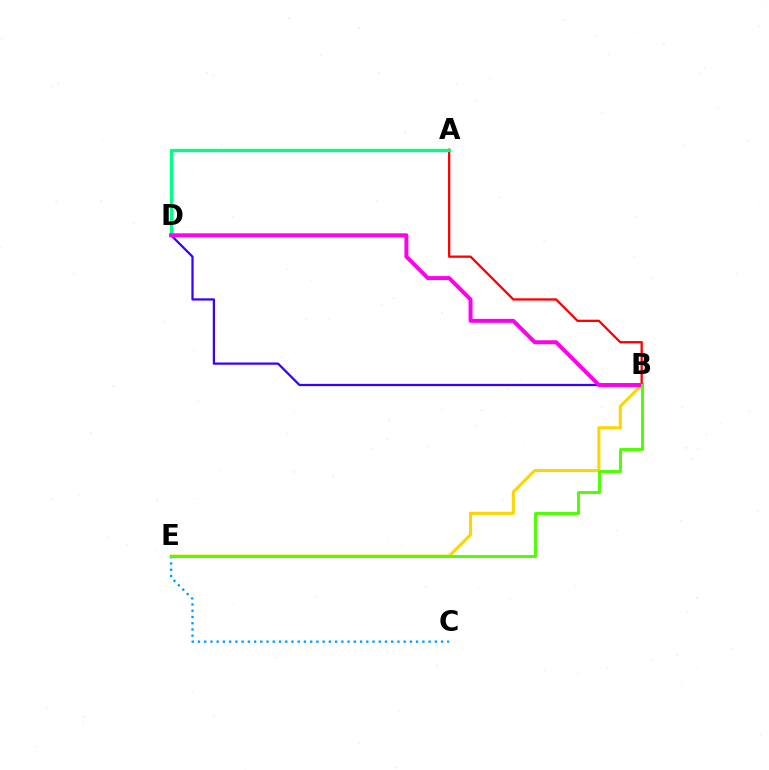{('B', 'D'): [{'color': '#3700ff', 'line_style': 'solid', 'thickness': 1.61}, {'color': '#ff00ed', 'line_style': 'solid', 'thickness': 2.85}], ('A', 'B'): [{'color': '#ff0000', 'line_style': 'solid', 'thickness': 1.65}], ('B', 'E'): [{'color': '#ffd500', 'line_style': 'solid', 'thickness': 2.21}, {'color': '#4fff00', 'line_style': 'solid', 'thickness': 2.12}], ('C', 'E'): [{'color': '#009eff', 'line_style': 'dotted', 'thickness': 1.69}], ('A', 'D'): [{'color': '#00ff86', 'line_style': 'solid', 'thickness': 2.37}]}